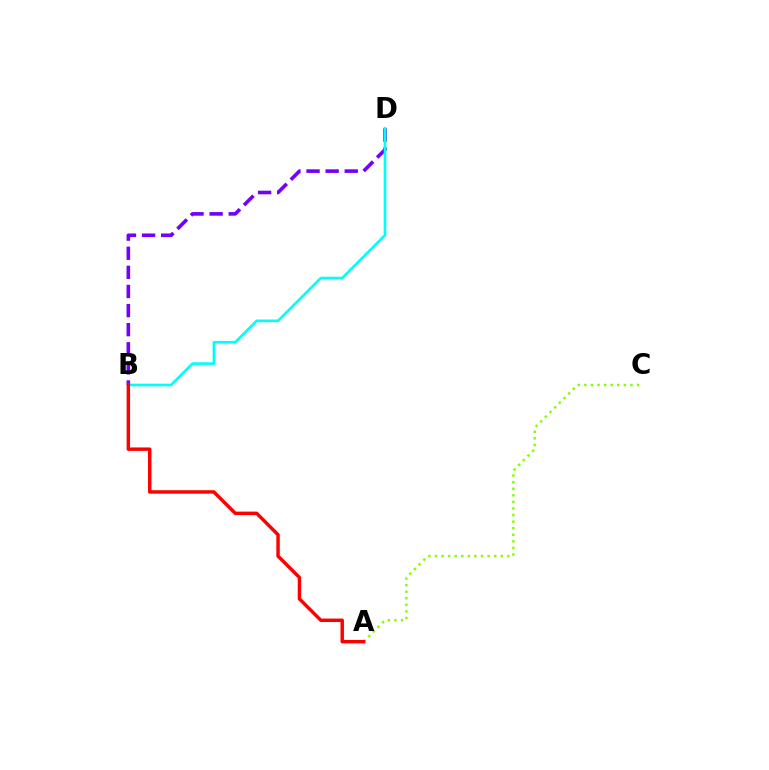{('B', 'D'): [{'color': '#7200ff', 'line_style': 'dashed', 'thickness': 2.6}, {'color': '#00fff6', 'line_style': 'solid', 'thickness': 1.91}], ('A', 'C'): [{'color': '#84ff00', 'line_style': 'dotted', 'thickness': 1.79}], ('A', 'B'): [{'color': '#ff0000', 'line_style': 'solid', 'thickness': 2.48}]}